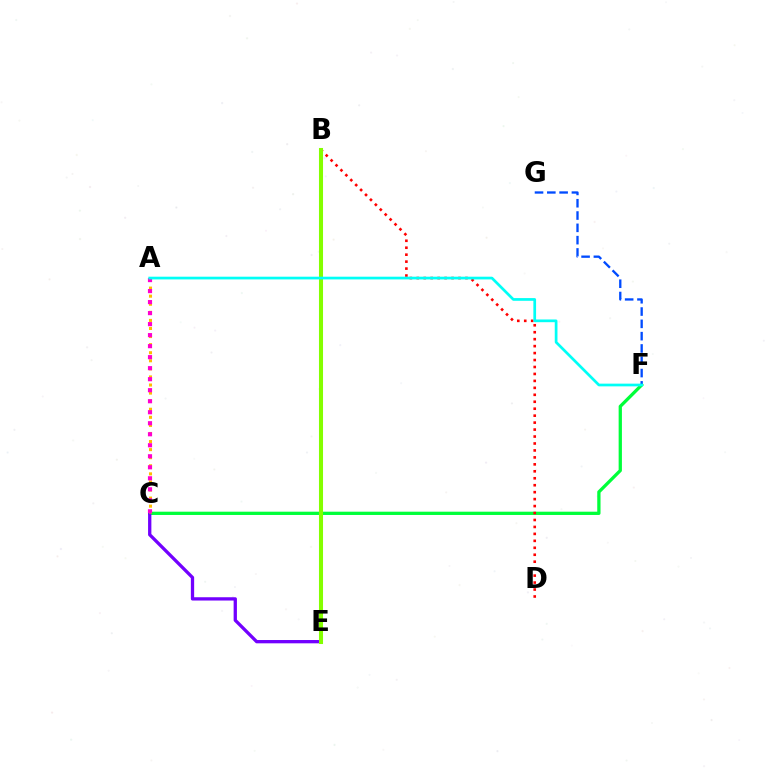{('C', 'F'): [{'color': '#00ff39', 'line_style': 'solid', 'thickness': 2.36}], ('C', 'E'): [{'color': '#7200ff', 'line_style': 'solid', 'thickness': 2.37}], ('A', 'C'): [{'color': '#ffbd00', 'line_style': 'dotted', 'thickness': 2.19}, {'color': '#ff00cf', 'line_style': 'dotted', 'thickness': 2.99}], ('B', 'D'): [{'color': '#ff0000', 'line_style': 'dotted', 'thickness': 1.89}], ('B', 'E'): [{'color': '#84ff00', 'line_style': 'solid', 'thickness': 2.93}], ('F', 'G'): [{'color': '#004bff', 'line_style': 'dashed', 'thickness': 1.67}], ('A', 'F'): [{'color': '#00fff6', 'line_style': 'solid', 'thickness': 1.95}]}